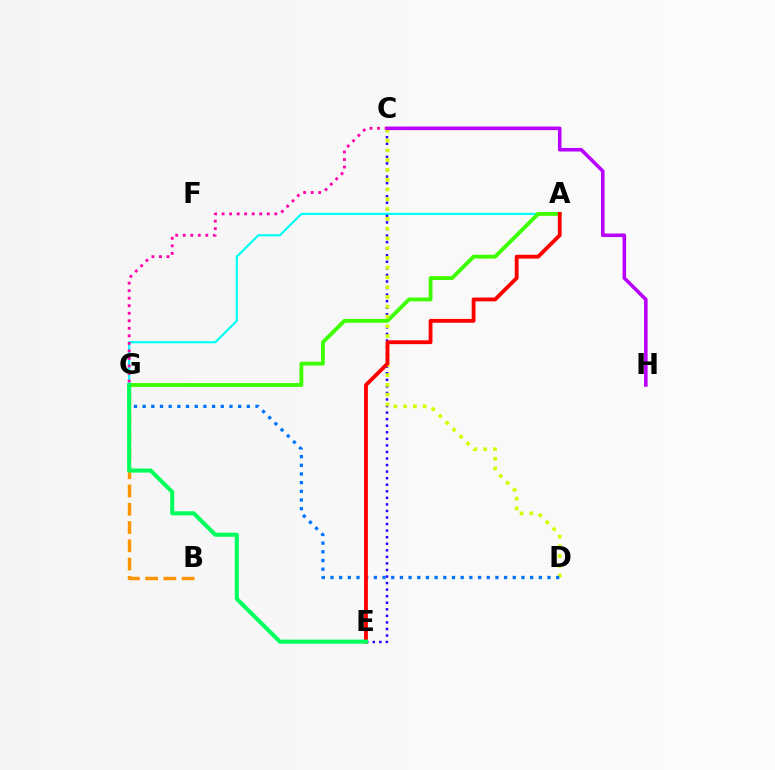{('A', 'G'): [{'color': '#00fff6', 'line_style': 'solid', 'thickness': 1.55}, {'color': '#3dff00', 'line_style': 'solid', 'thickness': 2.77}], ('C', 'G'): [{'color': '#ff00ac', 'line_style': 'dotted', 'thickness': 2.05}], ('C', 'E'): [{'color': '#2500ff', 'line_style': 'dotted', 'thickness': 1.78}], ('B', 'G'): [{'color': '#ff9400', 'line_style': 'dashed', 'thickness': 2.48}], ('C', 'D'): [{'color': '#d1ff00', 'line_style': 'dotted', 'thickness': 2.66}], ('D', 'G'): [{'color': '#0074ff', 'line_style': 'dotted', 'thickness': 2.36}], ('A', 'E'): [{'color': '#ff0000', 'line_style': 'solid', 'thickness': 2.76}], ('C', 'H'): [{'color': '#b900ff', 'line_style': 'solid', 'thickness': 2.57}], ('E', 'G'): [{'color': '#00ff5c', 'line_style': 'solid', 'thickness': 2.93}]}